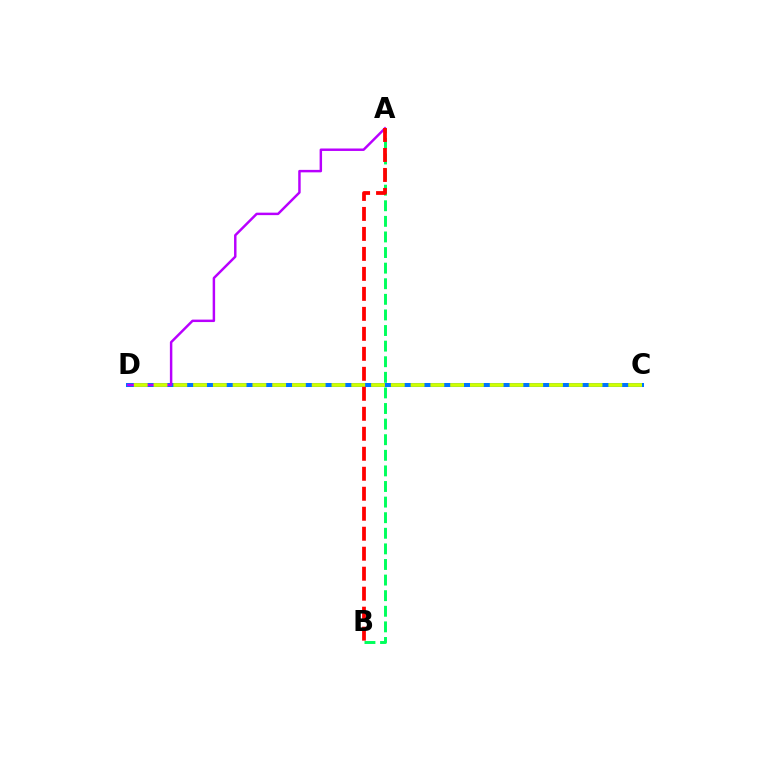{('A', 'B'): [{'color': '#00ff5c', 'line_style': 'dashed', 'thickness': 2.12}, {'color': '#ff0000', 'line_style': 'dashed', 'thickness': 2.72}], ('C', 'D'): [{'color': '#0074ff', 'line_style': 'solid', 'thickness': 2.88}, {'color': '#d1ff00', 'line_style': 'dashed', 'thickness': 2.69}], ('A', 'D'): [{'color': '#b900ff', 'line_style': 'solid', 'thickness': 1.77}]}